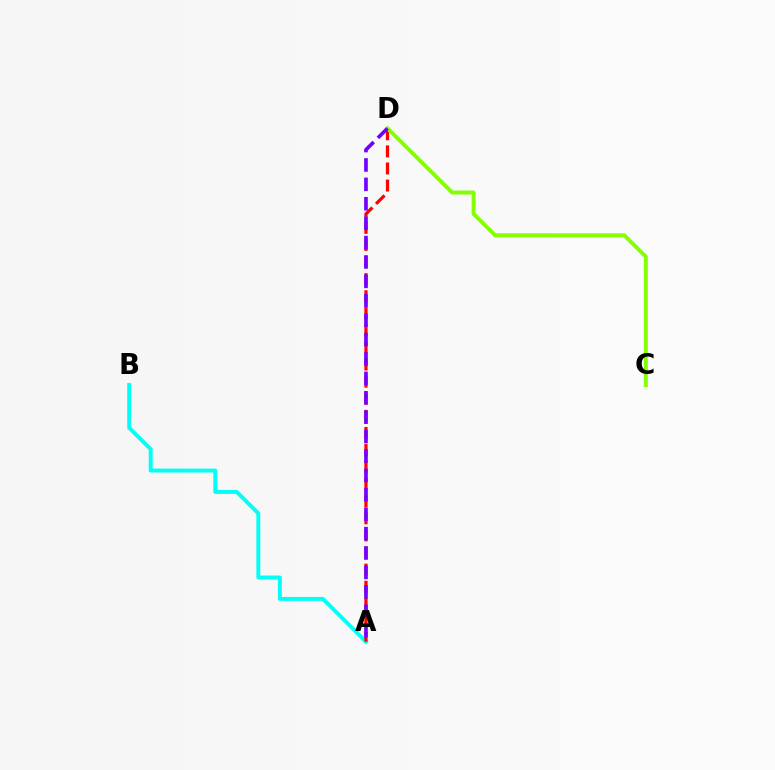{('A', 'B'): [{'color': '#00fff6', 'line_style': 'solid', 'thickness': 2.82}], ('A', 'D'): [{'color': '#ff0000', 'line_style': 'dashed', 'thickness': 2.32}, {'color': '#7200ff', 'line_style': 'dashed', 'thickness': 2.64}], ('C', 'D'): [{'color': '#84ff00', 'line_style': 'solid', 'thickness': 2.83}]}